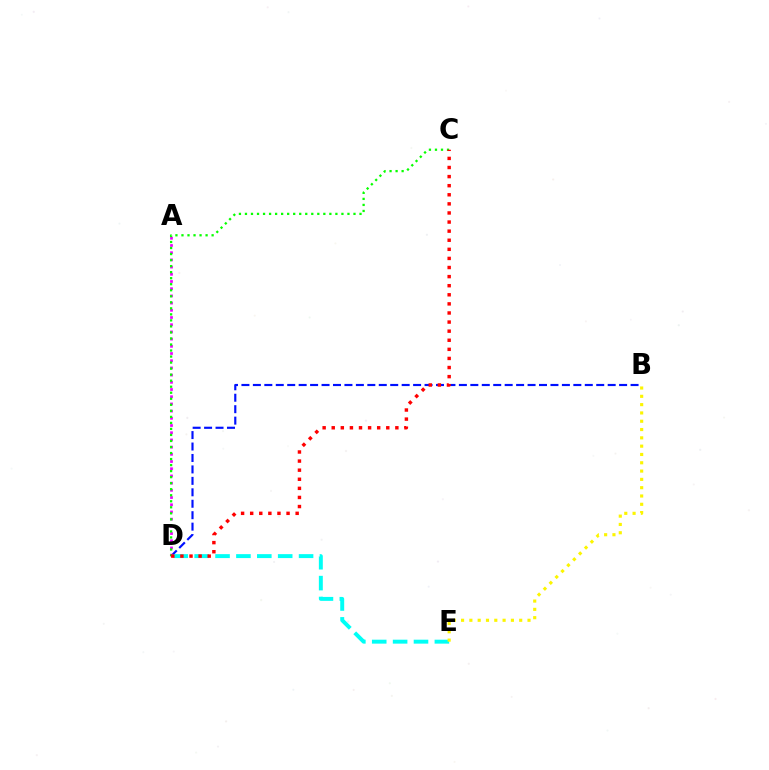{('B', 'D'): [{'color': '#0010ff', 'line_style': 'dashed', 'thickness': 1.55}], ('D', 'E'): [{'color': '#00fff6', 'line_style': 'dashed', 'thickness': 2.84}], ('B', 'E'): [{'color': '#fcf500', 'line_style': 'dotted', 'thickness': 2.26}], ('A', 'D'): [{'color': '#ee00ff', 'line_style': 'dotted', 'thickness': 1.96}], ('C', 'D'): [{'color': '#08ff00', 'line_style': 'dotted', 'thickness': 1.64}, {'color': '#ff0000', 'line_style': 'dotted', 'thickness': 2.47}]}